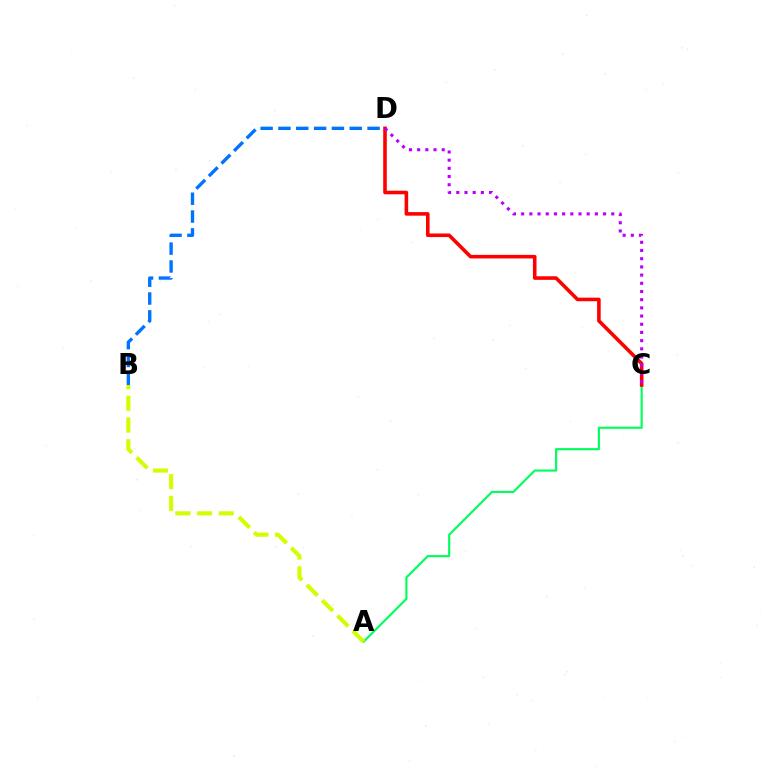{('A', 'C'): [{'color': '#00ff5c', 'line_style': 'solid', 'thickness': 1.54}], ('C', 'D'): [{'color': '#ff0000', 'line_style': 'solid', 'thickness': 2.58}, {'color': '#b900ff', 'line_style': 'dotted', 'thickness': 2.23}], ('B', 'D'): [{'color': '#0074ff', 'line_style': 'dashed', 'thickness': 2.42}], ('A', 'B'): [{'color': '#d1ff00', 'line_style': 'dashed', 'thickness': 2.95}]}